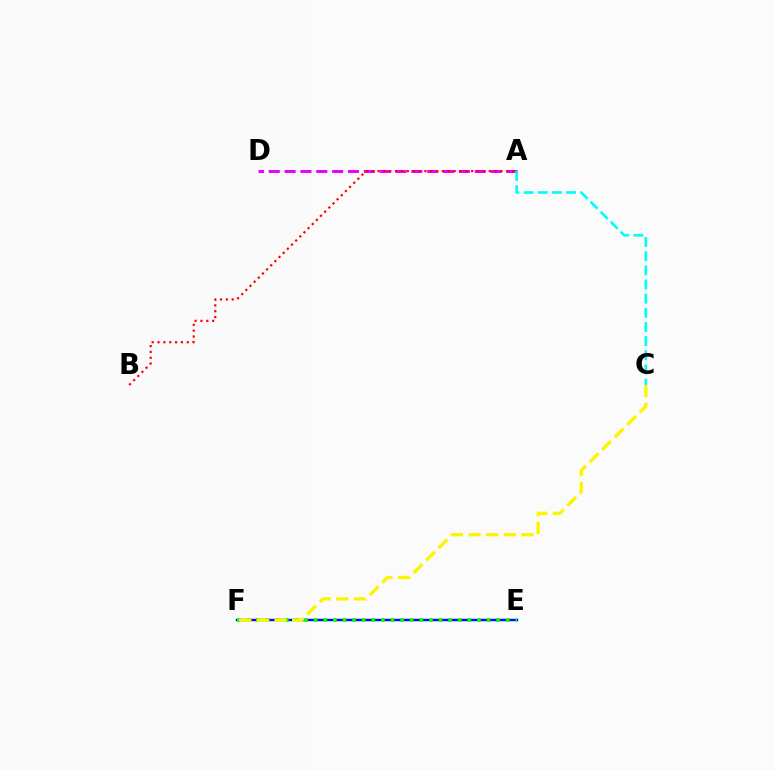{('A', 'D'): [{'color': '#ee00ff', 'line_style': 'dashed', 'thickness': 2.15}], ('E', 'F'): [{'color': '#0010ff', 'line_style': 'solid', 'thickness': 1.74}, {'color': '#08ff00', 'line_style': 'dotted', 'thickness': 2.61}], ('A', 'C'): [{'color': '#00fff6', 'line_style': 'dashed', 'thickness': 1.92}], ('C', 'F'): [{'color': '#fcf500', 'line_style': 'dashed', 'thickness': 2.4}], ('A', 'B'): [{'color': '#ff0000', 'line_style': 'dotted', 'thickness': 1.59}]}